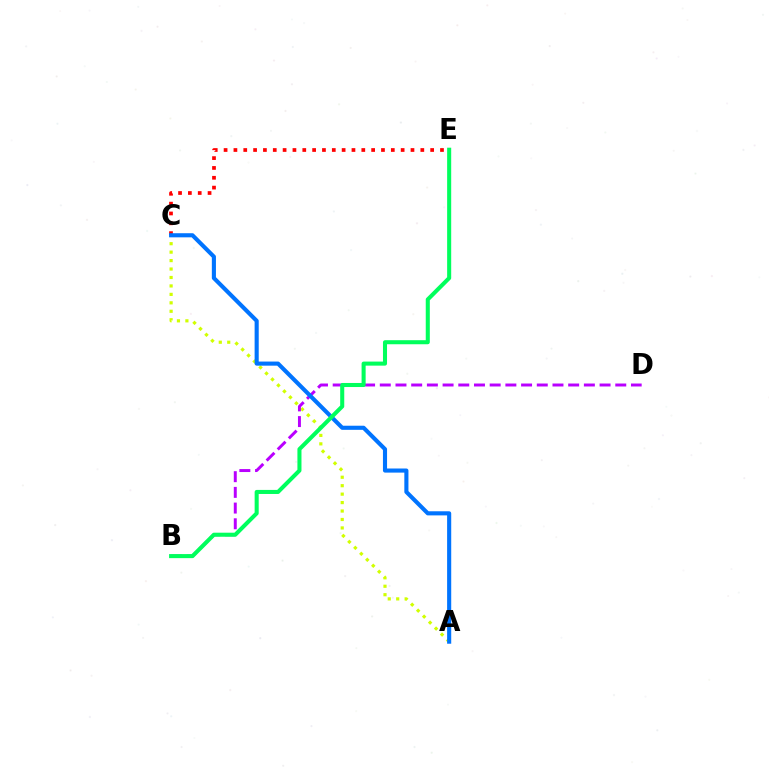{('C', 'E'): [{'color': '#ff0000', 'line_style': 'dotted', 'thickness': 2.67}], ('A', 'C'): [{'color': '#d1ff00', 'line_style': 'dotted', 'thickness': 2.3}, {'color': '#0074ff', 'line_style': 'solid', 'thickness': 2.96}], ('B', 'D'): [{'color': '#b900ff', 'line_style': 'dashed', 'thickness': 2.13}], ('B', 'E'): [{'color': '#00ff5c', 'line_style': 'solid', 'thickness': 2.92}]}